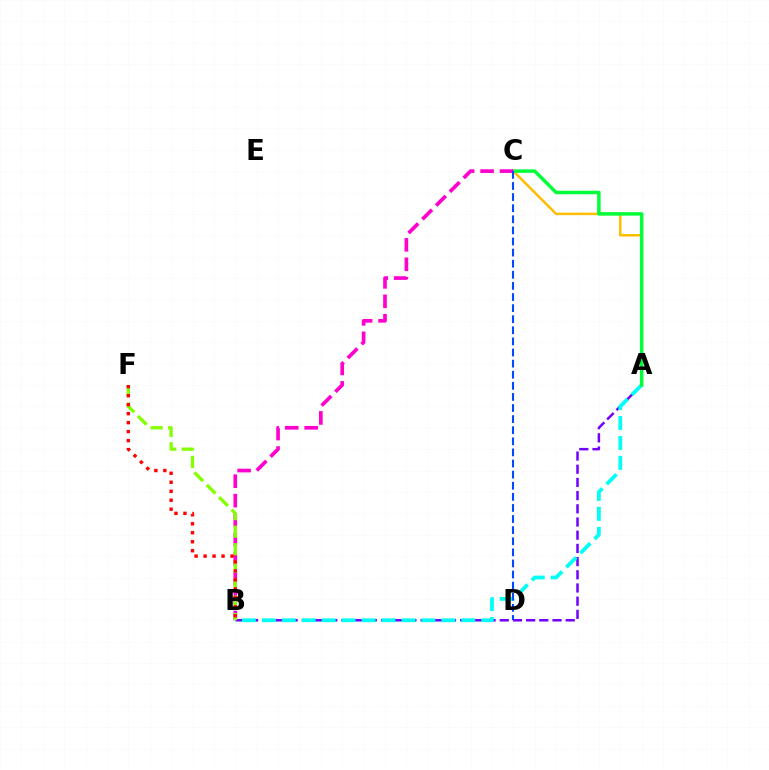{('A', 'B'): [{'color': '#7200ff', 'line_style': 'dashed', 'thickness': 1.79}, {'color': '#00fff6', 'line_style': 'dashed', 'thickness': 2.71}], ('A', 'C'): [{'color': '#ffbd00', 'line_style': 'solid', 'thickness': 1.8}, {'color': '#00ff39', 'line_style': 'solid', 'thickness': 2.51}], ('B', 'C'): [{'color': '#ff00cf', 'line_style': 'dashed', 'thickness': 2.64}], ('B', 'F'): [{'color': '#84ff00', 'line_style': 'dashed', 'thickness': 2.38}, {'color': '#ff0000', 'line_style': 'dotted', 'thickness': 2.44}], ('C', 'D'): [{'color': '#004bff', 'line_style': 'dashed', 'thickness': 1.51}]}